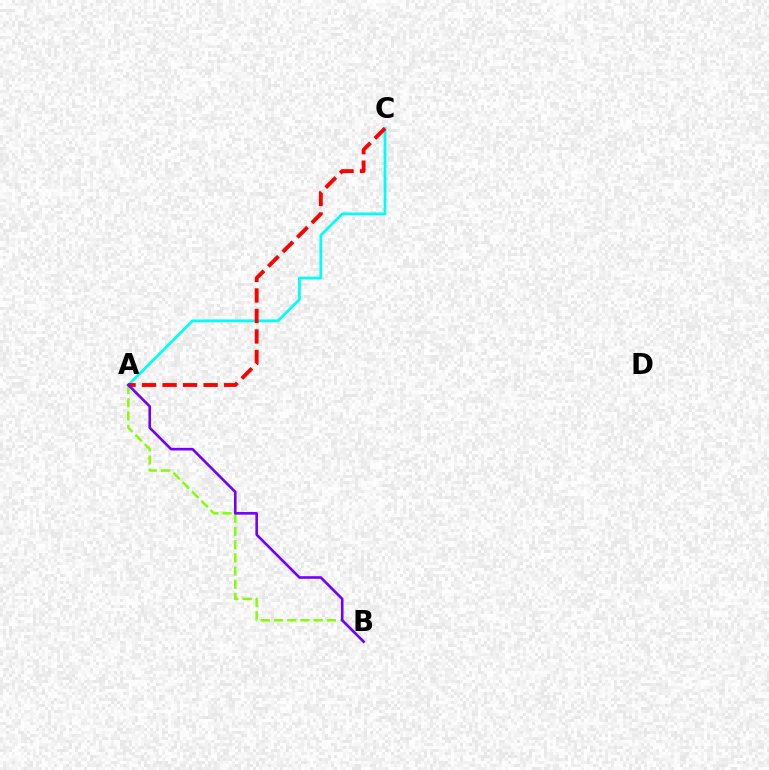{('A', 'B'): [{'color': '#84ff00', 'line_style': 'dashed', 'thickness': 1.79}, {'color': '#7200ff', 'line_style': 'solid', 'thickness': 1.88}], ('A', 'C'): [{'color': '#00fff6', 'line_style': 'solid', 'thickness': 1.99}, {'color': '#ff0000', 'line_style': 'dashed', 'thickness': 2.79}]}